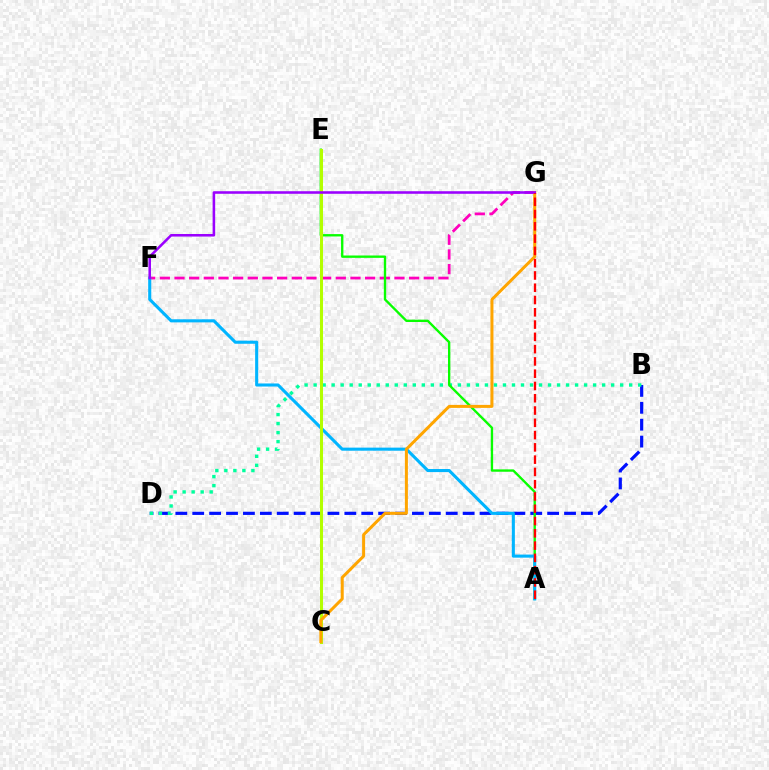{('B', 'D'): [{'color': '#0010ff', 'line_style': 'dashed', 'thickness': 2.3}, {'color': '#00ff9d', 'line_style': 'dotted', 'thickness': 2.45}], ('F', 'G'): [{'color': '#ff00bd', 'line_style': 'dashed', 'thickness': 1.99}, {'color': '#9b00ff', 'line_style': 'solid', 'thickness': 1.84}], ('A', 'E'): [{'color': '#08ff00', 'line_style': 'solid', 'thickness': 1.69}], ('A', 'F'): [{'color': '#00b5ff', 'line_style': 'solid', 'thickness': 2.22}], ('C', 'E'): [{'color': '#b3ff00', 'line_style': 'solid', 'thickness': 2.18}], ('C', 'G'): [{'color': '#ffa500', 'line_style': 'solid', 'thickness': 2.16}], ('A', 'G'): [{'color': '#ff0000', 'line_style': 'dashed', 'thickness': 1.67}]}